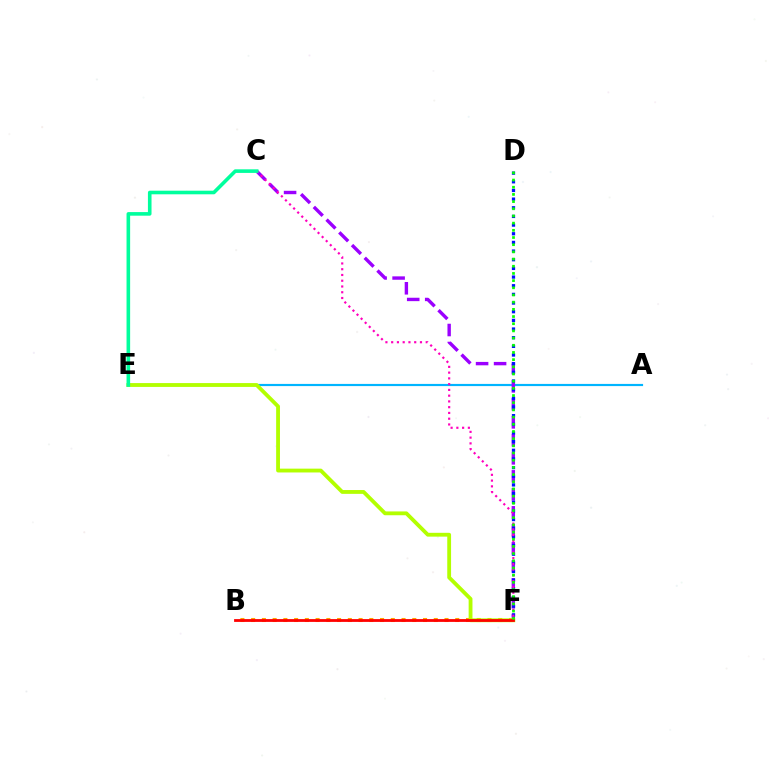{('B', 'F'): [{'color': '#ffa500', 'line_style': 'dotted', 'thickness': 2.92}, {'color': '#ff0000', 'line_style': 'solid', 'thickness': 2.01}], ('A', 'E'): [{'color': '#00b5ff', 'line_style': 'solid', 'thickness': 1.56}], ('C', 'F'): [{'color': '#9b00ff', 'line_style': 'dashed', 'thickness': 2.44}, {'color': '#ff00bd', 'line_style': 'dotted', 'thickness': 1.56}], ('D', 'F'): [{'color': '#0010ff', 'line_style': 'dotted', 'thickness': 2.35}, {'color': '#08ff00', 'line_style': 'dotted', 'thickness': 1.95}], ('E', 'F'): [{'color': '#b3ff00', 'line_style': 'solid', 'thickness': 2.75}], ('C', 'E'): [{'color': '#00ff9d', 'line_style': 'solid', 'thickness': 2.59}]}